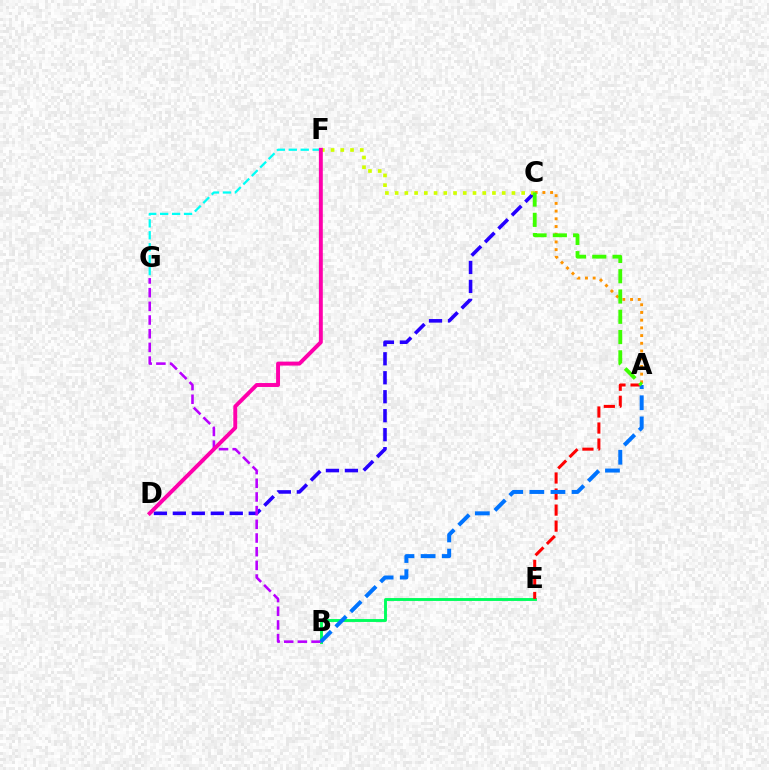{('B', 'E'): [{'color': '#00ff5c', 'line_style': 'solid', 'thickness': 2.08}], ('F', 'G'): [{'color': '#00fff6', 'line_style': 'dashed', 'thickness': 1.62}], ('C', 'D'): [{'color': '#2500ff', 'line_style': 'dashed', 'thickness': 2.58}], ('B', 'G'): [{'color': '#b900ff', 'line_style': 'dashed', 'thickness': 1.86}], ('C', 'F'): [{'color': '#d1ff00', 'line_style': 'dotted', 'thickness': 2.64}], ('A', 'C'): [{'color': '#ff9400', 'line_style': 'dotted', 'thickness': 2.09}, {'color': '#3dff00', 'line_style': 'dashed', 'thickness': 2.75}], ('A', 'E'): [{'color': '#ff0000', 'line_style': 'dashed', 'thickness': 2.18}], ('D', 'F'): [{'color': '#ff00ac', 'line_style': 'solid', 'thickness': 2.83}], ('A', 'B'): [{'color': '#0074ff', 'line_style': 'dashed', 'thickness': 2.87}]}